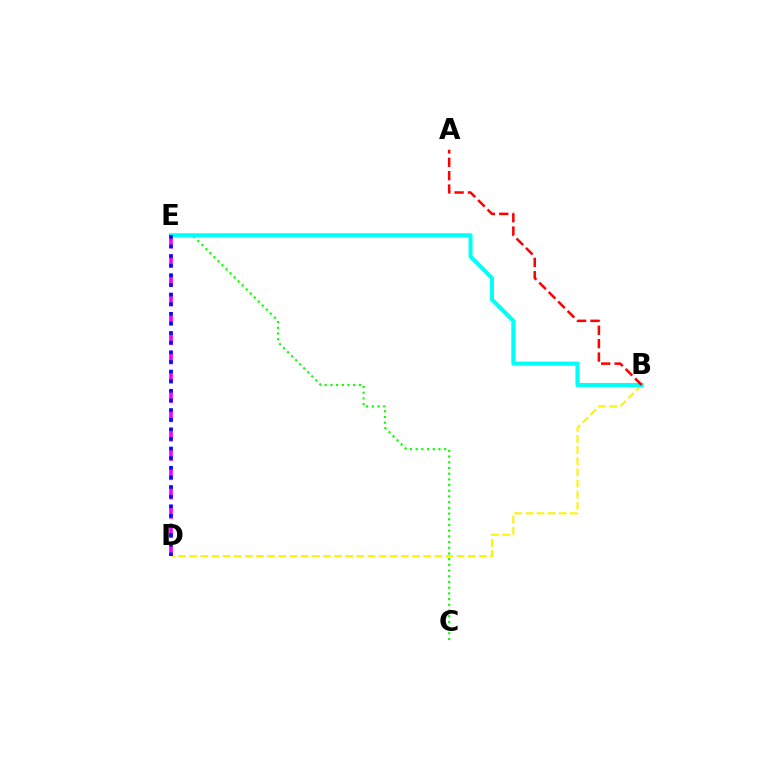{('B', 'D'): [{'color': '#fcf500', 'line_style': 'dashed', 'thickness': 1.51}], ('D', 'E'): [{'color': '#ee00ff', 'line_style': 'dashed', 'thickness': 2.62}, {'color': '#0010ff', 'line_style': 'dotted', 'thickness': 2.61}], ('C', 'E'): [{'color': '#08ff00', 'line_style': 'dotted', 'thickness': 1.55}], ('B', 'E'): [{'color': '#00fff6', 'line_style': 'solid', 'thickness': 2.91}], ('A', 'B'): [{'color': '#ff0000', 'line_style': 'dashed', 'thickness': 1.82}]}